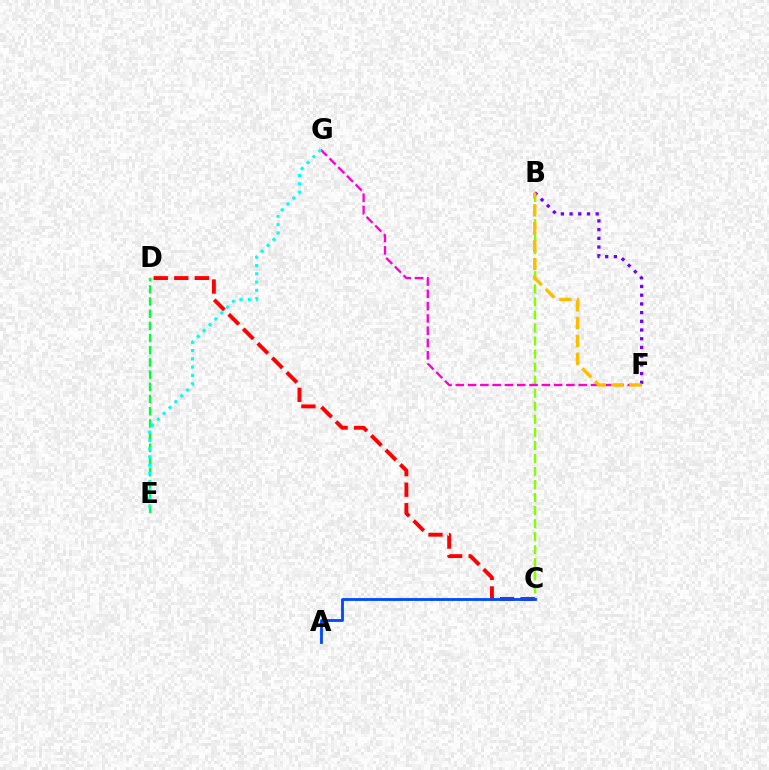{('B', 'C'): [{'color': '#84ff00', 'line_style': 'dashed', 'thickness': 1.77}], ('F', 'G'): [{'color': '#ff00cf', 'line_style': 'dashed', 'thickness': 1.67}], ('C', 'D'): [{'color': '#ff0000', 'line_style': 'dashed', 'thickness': 2.79}], ('D', 'E'): [{'color': '#00ff39', 'line_style': 'dashed', 'thickness': 1.66}], ('B', 'F'): [{'color': '#7200ff', 'line_style': 'dotted', 'thickness': 2.37}, {'color': '#ffbd00', 'line_style': 'dashed', 'thickness': 2.43}], ('E', 'G'): [{'color': '#00fff6', 'line_style': 'dotted', 'thickness': 2.25}], ('A', 'C'): [{'color': '#004bff', 'line_style': 'solid', 'thickness': 2.04}]}